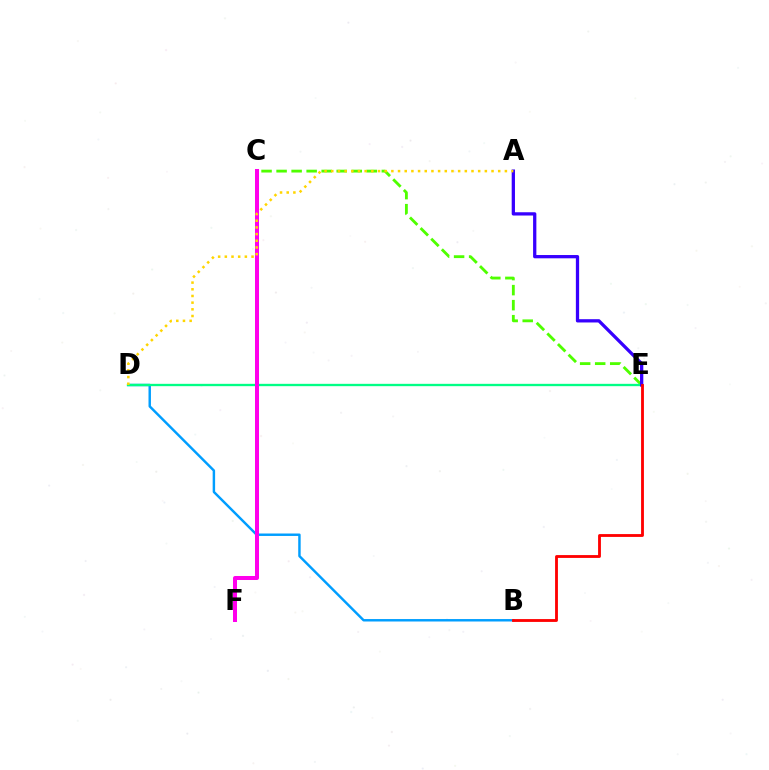{('B', 'D'): [{'color': '#009eff', 'line_style': 'solid', 'thickness': 1.76}], ('C', 'E'): [{'color': '#4fff00', 'line_style': 'dashed', 'thickness': 2.04}], ('D', 'E'): [{'color': '#00ff86', 'line_style': 'solid', 'thickness': 1.68}], ('C', 'F'): [{'color': '#ff00ed', 'line_style': 'solid', 'thickness': 2.89}], ('A', 'E'): [{'color': '#3700ff', 'line_style': 'solid', 'thickness': 2.36}], ('B', 'E'): [{'color': '#ff0000', 'line_style': 'solid', 'thickness': 2.04}], ('A', 'D'): [{'color': '#ffd500', 'line_style': 'dotted', 'thickness': 1.81}]}